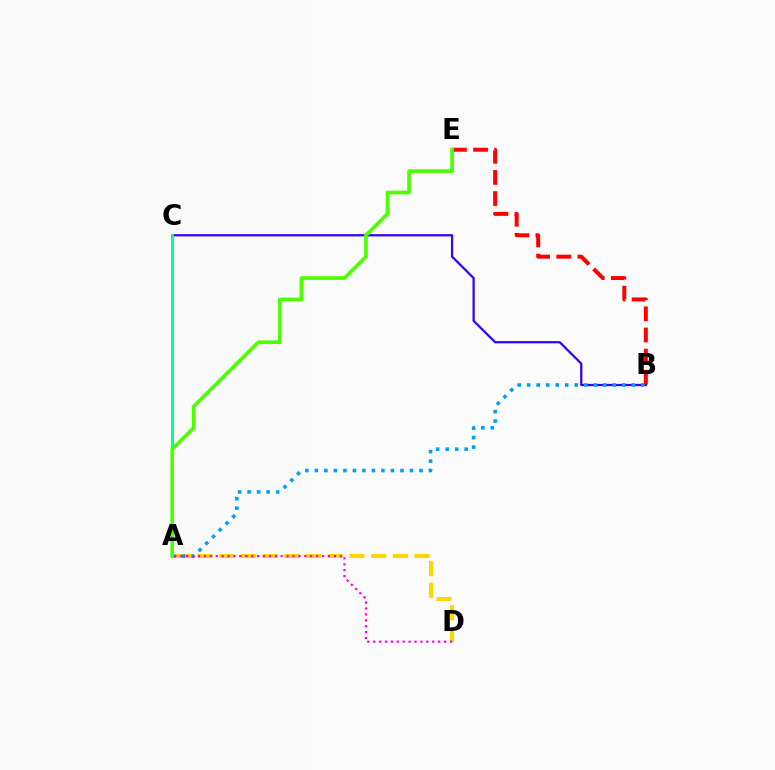{('B', 'C'): [{'color': '#3700ff', 'line_style': 'solid', 'thickness': 1.62}], ('A', 'C'): [{'color': '#00ff86', 'line_style': 'solid', 'thickness': 2.08}], ('A', 'D'): [{'color': '#ffd500', 'line_style': 'dashed', 'thickness': 2.95}, {'color': '#ff00ed', 'line_style': 'dotted', 'thickness': 1.61}], ('A', 'B'): [{'color': '#009eff', 'line_style': 'dotted', 'thickness': 2.58}], ('B', 'E'): [{'color': '#ff0000', 'line_style': 'dashed', 'thickness': 2.87}], ('A', 'E'): [{'color': '#4fff00', 'line_style': 'solid', 'thickness': 2.65}]}